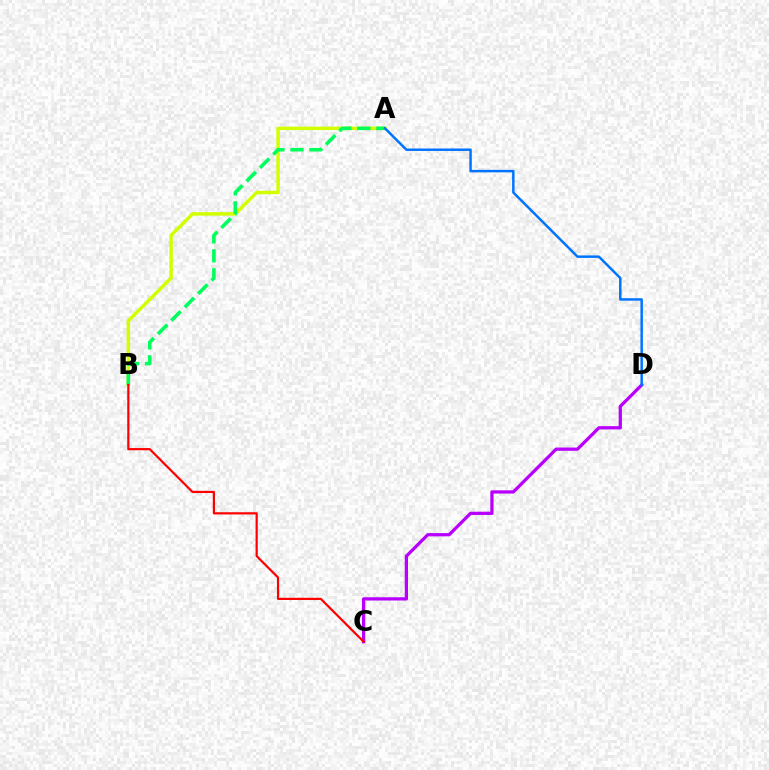{('A', 'B'): [{'color': '#d1ff00', 'line_style': 'solid', 'thickness': 2.49}, {'color': '#00ff5c', 'line_style': 'dashed', 'thickness': 2.57}], ('C', 'D'): [{'color': '#b900ff', 'line_style': 'solid', 'thickness': 2.34}], ('B', 'C'): [{'color': '#ff0000', 'line_style': 'solid', 'thickness': 1.58}], ('A', 'D'): [{'color': '#0074ff', 'line_style': 'solid', 'thickness': 1.78}]}